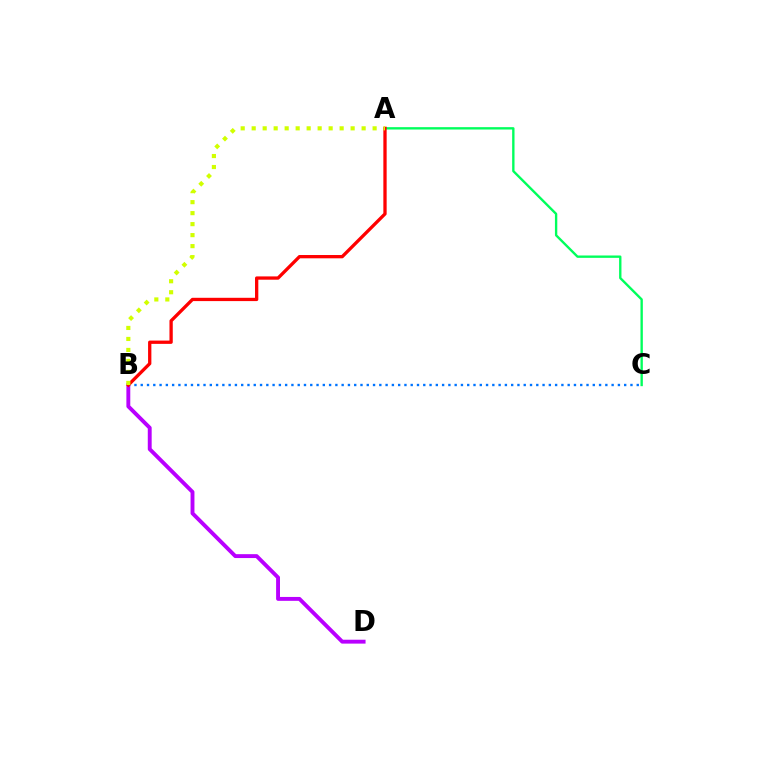{('B', 'C'): [{'color': '#0074ff', 'line_style': 'dotted', 'thickness': 1.71}], ('B', 'D'): [{'color': '#b900ff', 'line_style': 'solid', 'thickness': 2.8}], ('A', 'C'): [{'color': '#00ff5c', 'line_style': 'solid', 'thickness': 1.7}], ('A', 'B'): [{'color': '#ff0000', 'line_style': 'solid', 'thickness': 2.37}, {'color': '#d1ff00', 'line_style': 'dotted', 'thickness': 2.99}]}